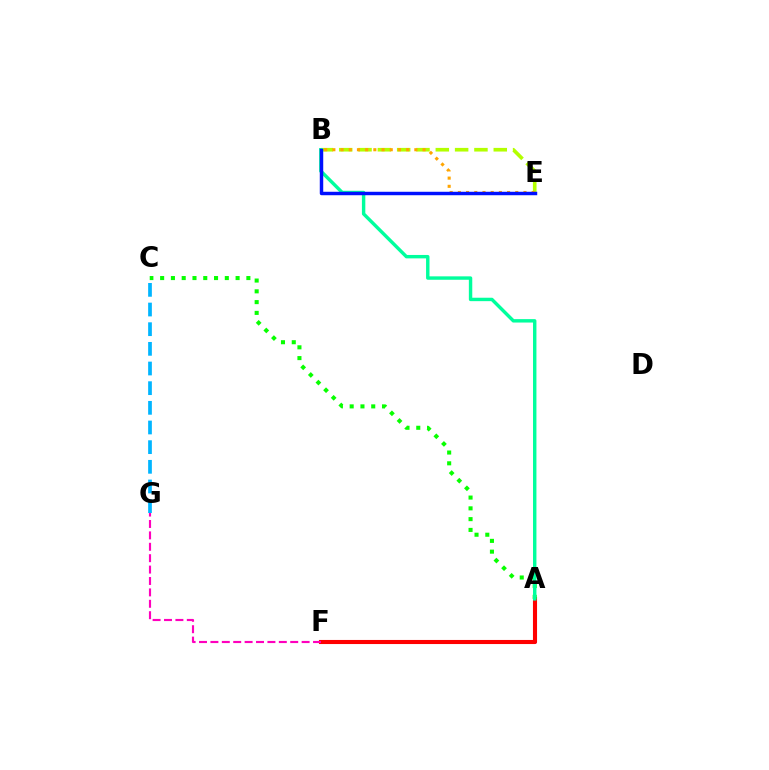{('A', 'F'): [{'color': '#9b00ff', 'line_style': 'dashed', 'thickness': 2.56}, {'color': '#ff0000', 'line_style': 'solid', 'thickness': 2.95}], ('A', 'C'): [{'color': '#08ff00', 'line_style': 'dotted', 'thickness': 2.93}], ('B', 'E'): [{'color': '#b3ff00', 'line_style': 'dashed', 'thickness': 2.62}, {'color': '#ffa500', 'line_style': 'dotted', 'thickness': 2.23}, {'color': '#0010ff', 'line_style': 'solid', 'thickness': 2.48}], ('A', 'B'): [{'color': '#00ff9d', 'line_style': 'solid', 'thickness': 2.46}], ('C', 'G'): [{'color': '#00b5ff', 'line_style': 'dashed', 'thickness': 2.67}], ('F', 'G'): [{'color': '#ff00bd', 'line_style': 'dashed', 'thickness': 1.55}]}